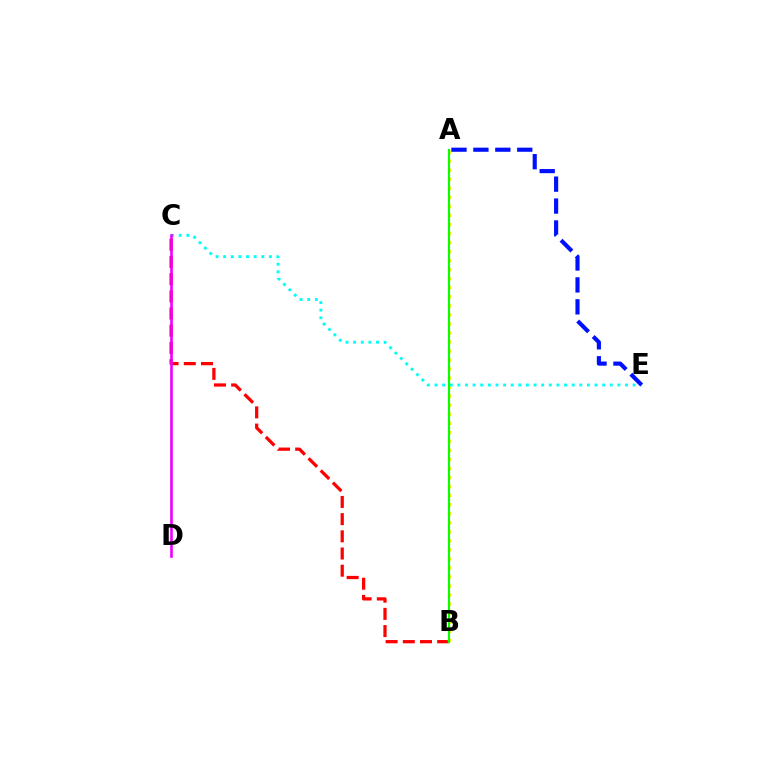{('B', 'C'): [{'color': '#ff0000', 'line_style': 'dashed', 'thickness': 2.34}], ('A', 'B'): [{'color': '#fcf500', 'line_style': 'dotted', 'thickness': 2.46}, {'color': '#08ff00', 'line_style': 'solid', 'thickness': 1.5}], ('C', 'E'): [{'color': '#00fff6', 'line_style': 'dotted', 'thickness': 2.07}], ('C', 'D'): [{'color': '#ee00ff', 'line_style': 'solid', 'thickness': 1.89}], ('A', 'E'): [{'color': '#0010ff', 'line_style': 'dashed', 'thickness': 2.98}]}